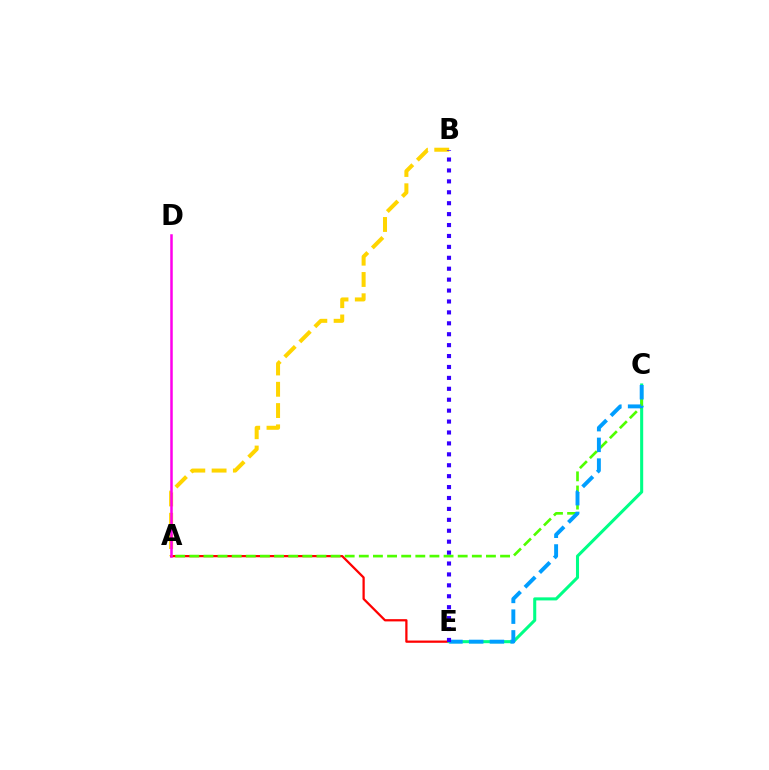{('A', 'E'): [{'color': '#ff0000', 'line_style': 'solid', 'thickness': 1.62}], ('A', 'B'): [{'color': '#ffd500', 'line_style': 'dashed', 'thickness': 2.89}], ('C', 'E'): [{'color': '#00ff86', 'line_style': 'solid', 'thickness': 2.2}, {'color': '#009eff', 'line_style': 'dashed', 'thickness': 2.81}], ('A', 'D'): [{'color': '#ff00ed', 'line_style': 'solid', 'thickness': 1.8}], ('A', 'C'): [{'color': '#4fff00', 'line_style': 'dashed', 'thickness': 1.92}], ('B', 'E'): [{'color': '#3700ff', 'line_style': 'dotted', 'thickness': 2.97}]}